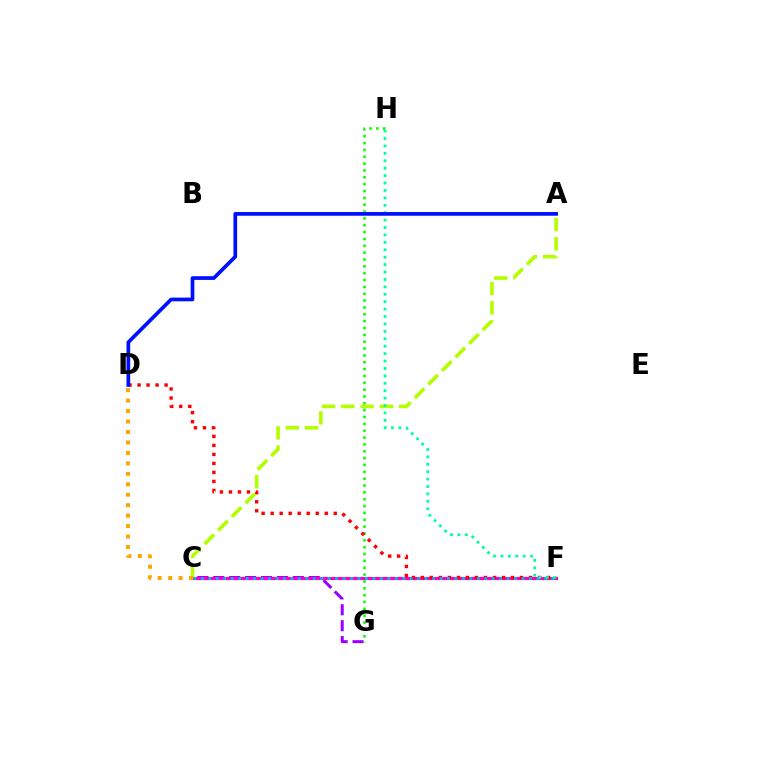{('C', 'G'): [{'color': '#9b00ff', 'line_style': 'dashed', 'thickness': 2.16}], ('C', 'F'): [{'color': '#ff00bd', 'line_style': 'solid', 'thickness': 2.28}, {'color': '#00b5ff', 'line_style': 'dotted', 'thickness': 2.03}], ('G', 'H'): [{'color': '#08ff00', 'line_style': 'dotted', 'thickness': 1.86}], ('D', 'F'): [{'color': '#ff0000', 'line_style': 'dotted', 'thickness': 2.45}], ('A', 'C'): [{'color': '#b3ff00', 'line_style': 'dashed', 'thickness': 2.62}], ('F', 'H'): [{'color': '#00ff9d', 'line_style': 'dotted', 'thickness': 2.02}], ('A', 'D'): [{'color': '#0010ff', 'line_style': 'solid', 'thickness': 2.67}], ('C', 'D'): [{'color': '#ffa500', 'line_style': 'dotted', 'thickness': 2.84}]}